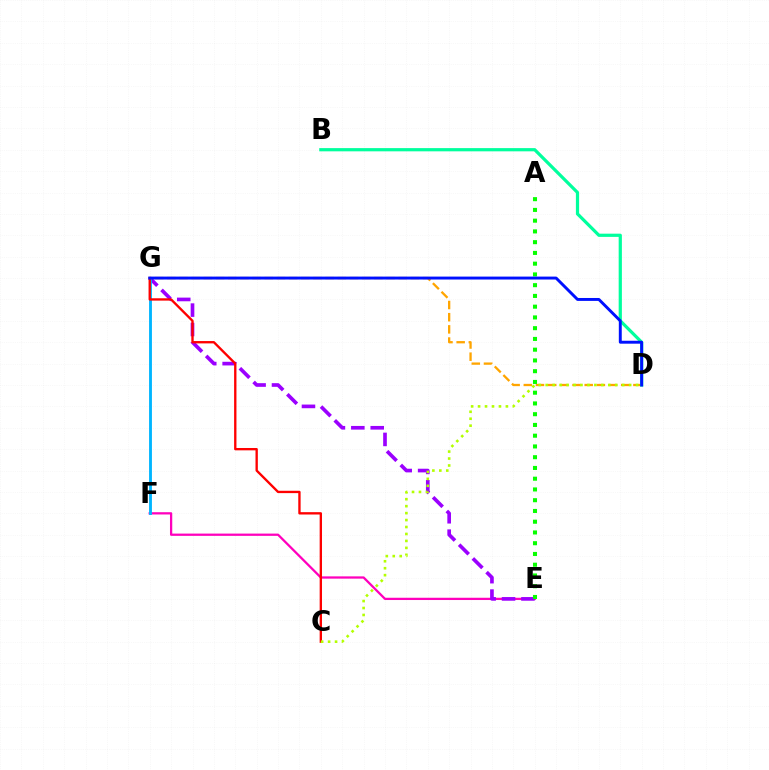{('E', 'F'): [{'color': '#ff00bd', 'line_style': 'solid', 'thickness': 1.63}], ('E', 'G'): [{'color': '#9b00ff', 'line_style': 'dashed', 'thickness': 2.64}], ('F', 'G'): [{'color': '#00b5ff', 'line_style': 'solid', 'thickness': 2.06}], ('D', 'G'): [{'color': '#ffa500', 'line_style': 'dashed', 'thickness': 1.65}, {'color': '#0010ff', 'line_style': 'solid', 'thickness': 2.11}], ('B', 'D'): [{'color': '#00ff9d', 'line_style': 'solid', 'thickness': 2.31}], ('A', 'E'): [{'color': '#08ff00', 'line_style': 'dotted', 'thickness': 2.92}], ('C', 'G'): [{'color': '#ff0000', 'line_style': 'solid', 'thickness': 1.69}], ('C', 'D'): [{'color': '#b3ff00', 'line_style': 'dotted', 'thickness': 1.89}]}